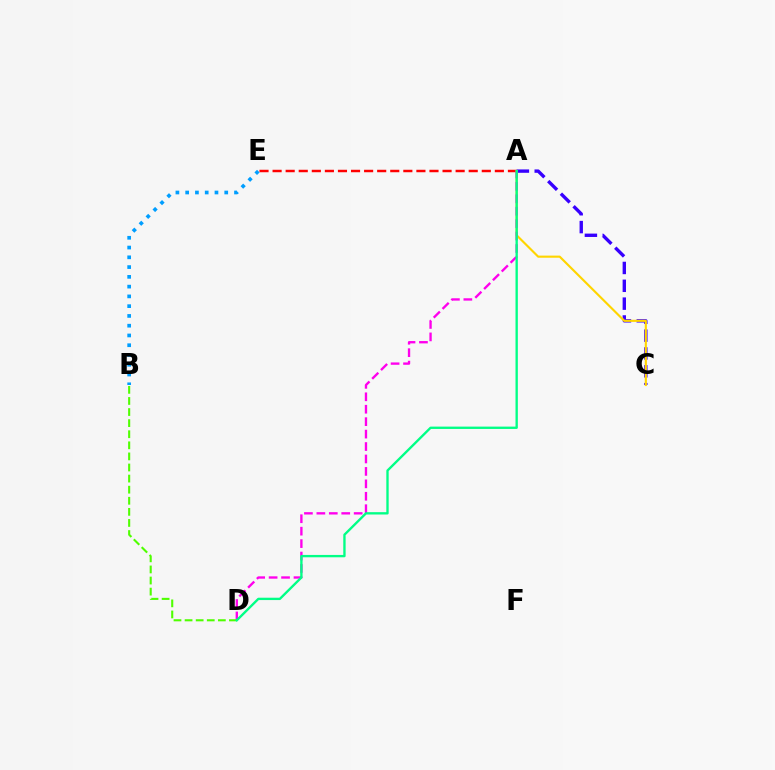{('A', 'C'): [{'color': '#3700ff', 'line_style': 'dashed', 'thickness': 2.42}, {'color': '#ffd500', 'line_style': 'solid', 'thickness': 1.54}], ('A', 'E'): [{'color': '#ff0000', 'line_style': 'dashed', 'thickness': 1.78}], ('A', 'D'): [{'color': '#ff00ed', 'line_style': 'dashed', 'thickness': 1.69}, {'color': '#00ff86', 'line_style': 'solid', 'thickness': 1.69}], ('B', 'D'): [{'color': '#4fff00', 'line_style': 'dashed', 'thickness': 1.51}], ('B', 'E'): [{'color': '#009eff', 'line_style': 'dotted', 'thickness': 2.65}]}